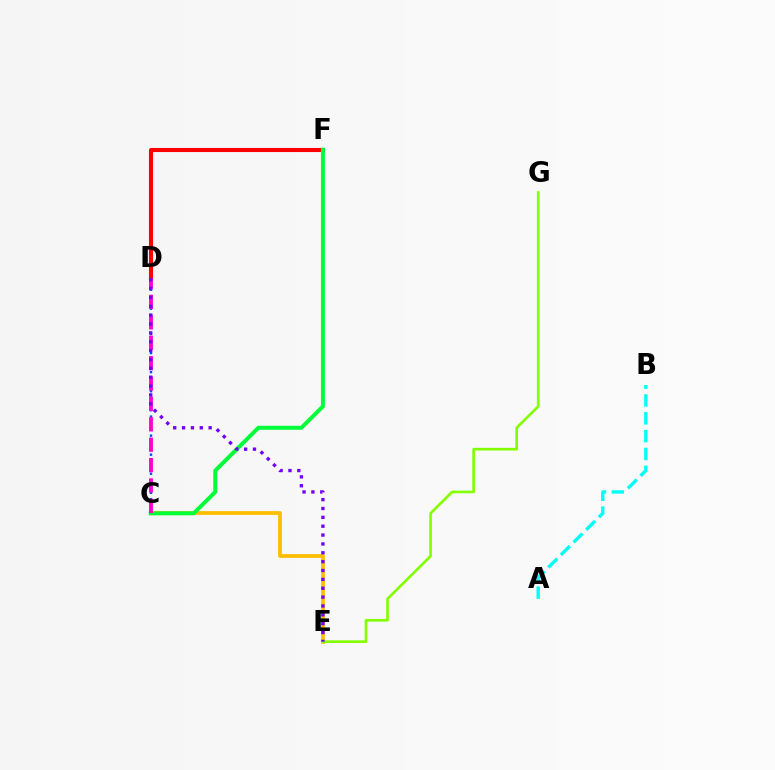{('C', 'E'): [{'color': '#ffbd00', 'line_style': 'solid', 'thickness': 2.71}], ('C', 'D'): [{'color': '#004bff', 'line_style': 'dotted', 'thickness': 1.72}, {'color': '#ff00cf', 'line_style': 'dashed', 'thickness': 2.77}], ('D', 'F'): [{'color': '#ff0000', 'line_style': 'solid', 'thickness': 2.94}], ('C', 'F'): [{'color': '#00ff39', 'line_style': 'solid', 'thickness': 2.87}], ('A', 'B'): [{'color': '#00fff6', 'line_style': 'dashed', 'thickness': 2.42}], ('E', 'G'): [{'color': '#84ff00', 'line_style': 'solid', 'thickness': 1.91}], ('D', 'E'): [{'color': '#7200ff', 'line_style': 'dotted', 'thickness': 2.41}]}